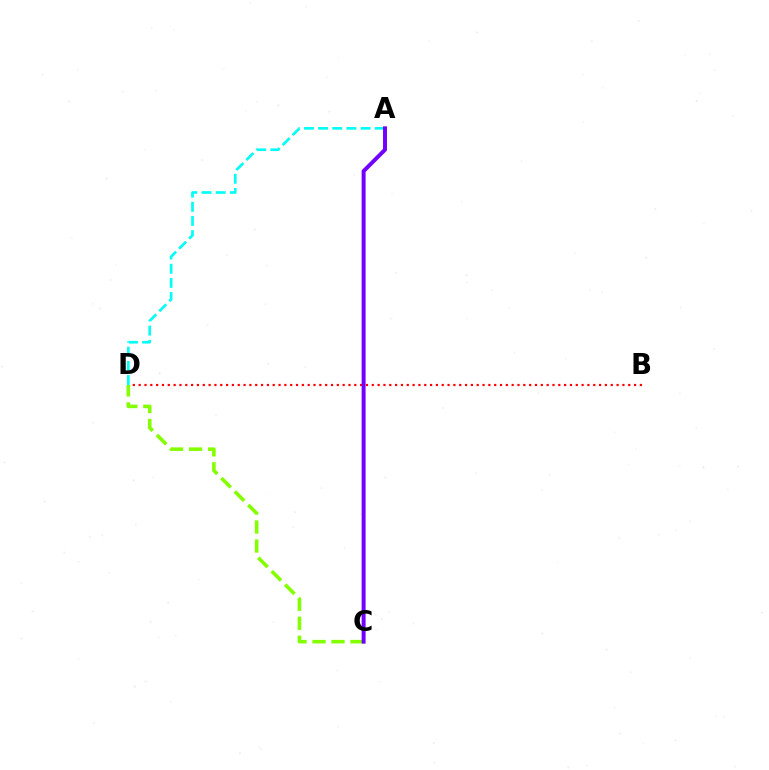{('B', 'D'): [{'color': '#ff0000', 'line_style': 'dotted', 'thickness': 1.58}], ('C', 'D'): [{'color': '#84ff00', 'line_style': 'dashed', 'thickness': 2.58}], ('A', 'D'): [{'color': '#00fff6', 'line_style': 'dashed', 'thickness': 1.92}], ('A', 'C'): [{'color': '#7200ff', 'line_style': 'solid', 'thickness': 2.85}]}